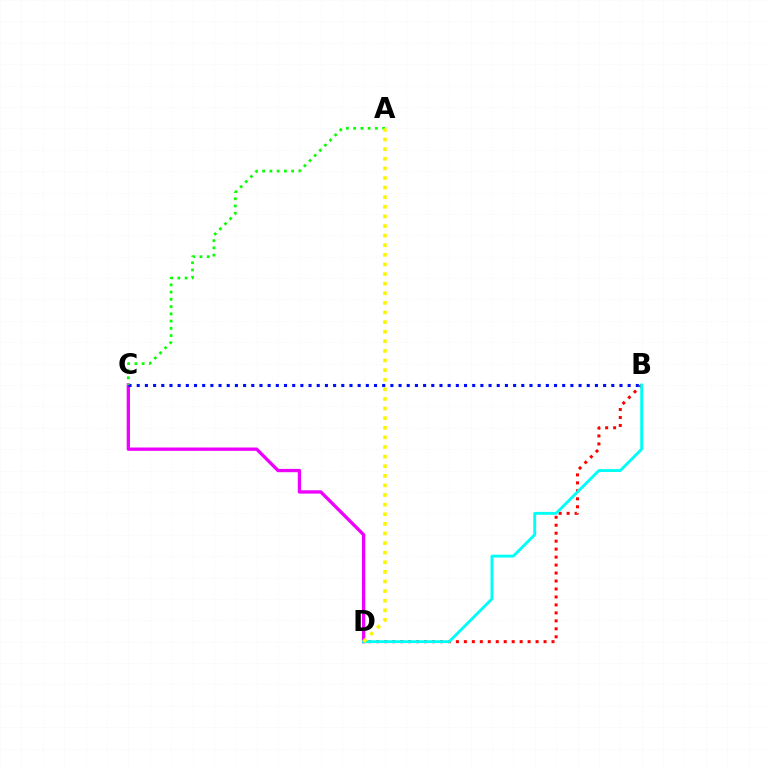{('C', 'D'): [{'color': '#ee00ff', 'line_style': 'solid', 'thickness': 2.39}], ('B', 'C'): [{'color': '#0010ff', 'line_style': 'dotted', 'thickness': 2.22}], ('B', 'D'): [{'color': '#ff0000', 'line_style': 'dotted', 'thickness': 2.17}, {'color': '#00fff6', 'line_style': 'solid', 'thickness': 2.08}], ('A', 'C'): [{'color': '#08ff00', 'line_style': 'dotted', 'thickness': 1.97}], ('A', 'D'): [{'color': '#fcf500', 'line_style': 'dotted', 'thickness': 2.61}]}